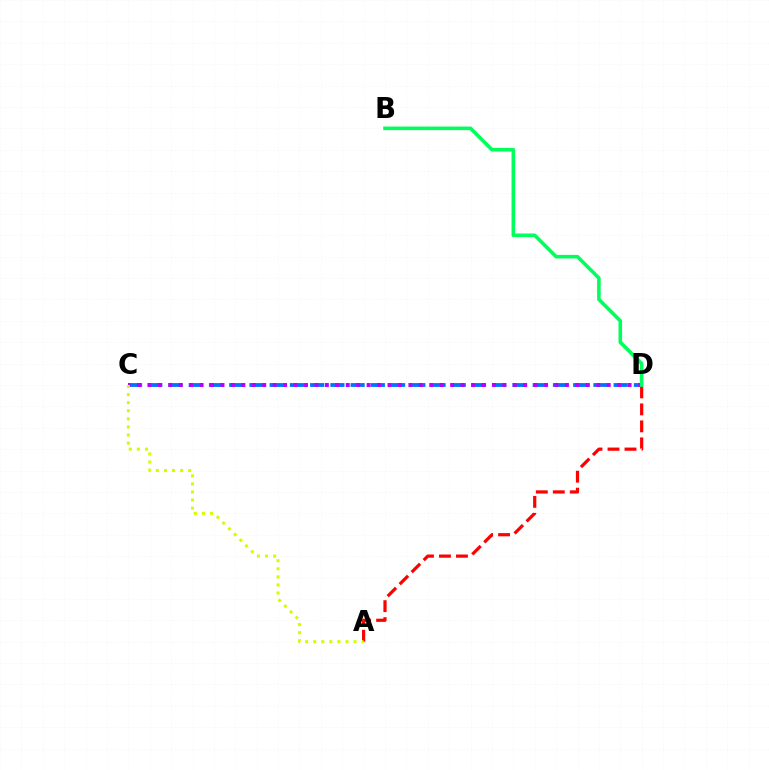{('A', 'D'): [{'color': '#ff0000', 'line_style': 'dashed', 'thickness': 2.31}], ('C', 'D'): [{'color': '#0074ff', 'line_style': 'dashed', 'thickness': 2.75}, {'color': '#b900ff', 'line_style': 'dotted', 'thickness': 2.84}], ('B', 'D'): [{'color': '#00ff5c', 'line_style': 'solid', 'thickness': 2.58}], ('A', 'C'): [{'color': '#d1ff00', 'line_style': 'dotted', 'thickness': 2.19}]}